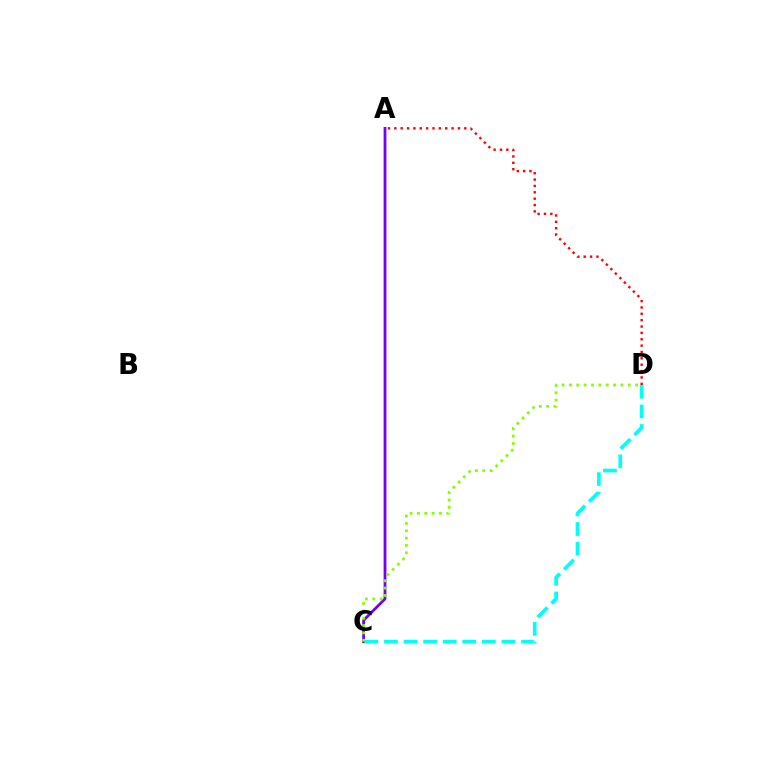{('A', 'C'): [{'color': '#7200ff', 'line_style': 'solid', 'thickness': 2.0}], ('C', 'D'): [{'color': '#00fff6', 'line_style': 'dashed', 'thickness': 2.66}, {'color': '#84ff00', 'line_style': 'dotted', 'thickness': 2.0}], ('A', 'D'): [{'color': '#ff0000', 'line_style': 'dotted', 'thickness': 1.73}]}